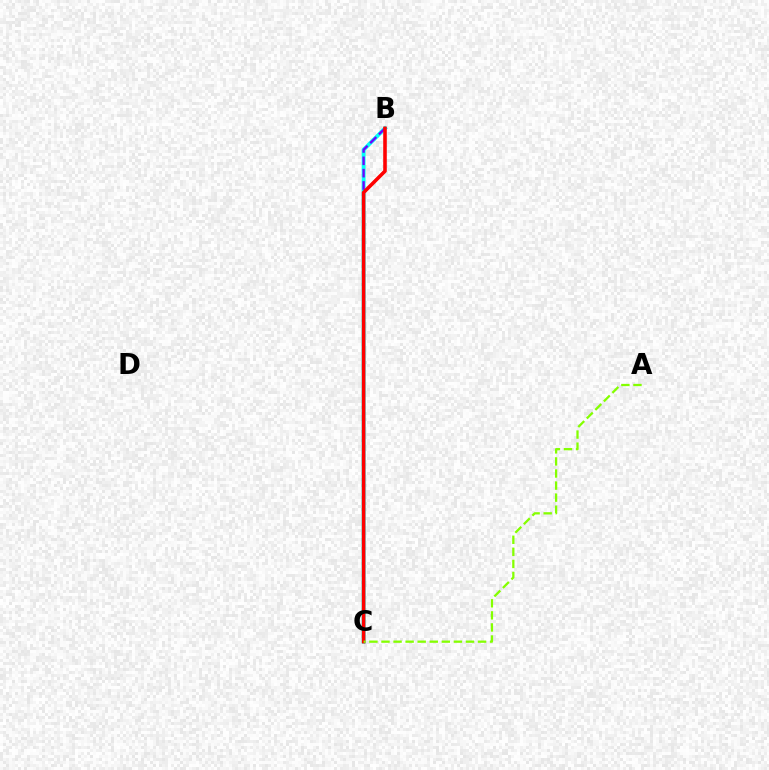{('B', 'C'): [{'color': '#00fff6', 'line_style': 'solid', 'thickness': 2.79}, {'color': '#7200ff', 'line_style': 'dashed', 'thickness': 1.68}, {'color': '#ff0000', 'line_style': 'solid', 'thickness': 2.58}], ('A', 'C'): [{'color': '#84ff00', 'line_style': 'dashed', 'thickness': 1.64}]}